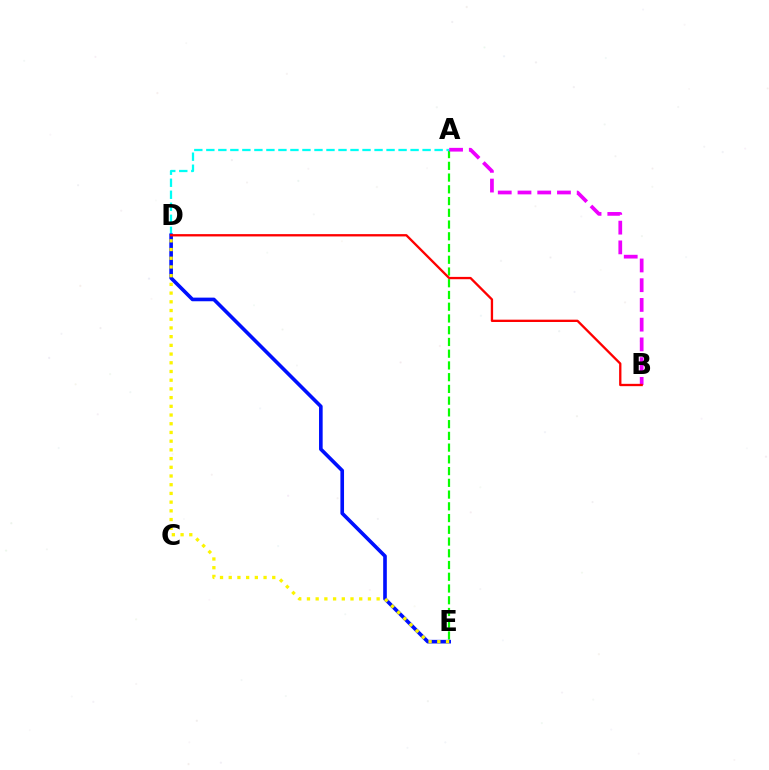{('A', 'E'): [{'color': '#08ff00', 'line_style': 'dashed', 'thickness': 1.59}], ('A', 'D'): [{'color': '#00fff6', 'line_style': 'dashed', 'thickness': 1.63}], ('D', 'E'): [{'color': '#0010ff', 'line_style': 'solid', 'thickness': 2.62}, {'color': '#fcf500', 'line_style': 'dotted', 'thickness': 2.37}], ('A', 'B'): [{'color': '#ee00ff', 'line_style': 'dashed', 'thickness': 2.68}], ('B', 'D'): [{'color': '#ff0000', 'line_style': 'solid', 'thickness': 1.67}]}